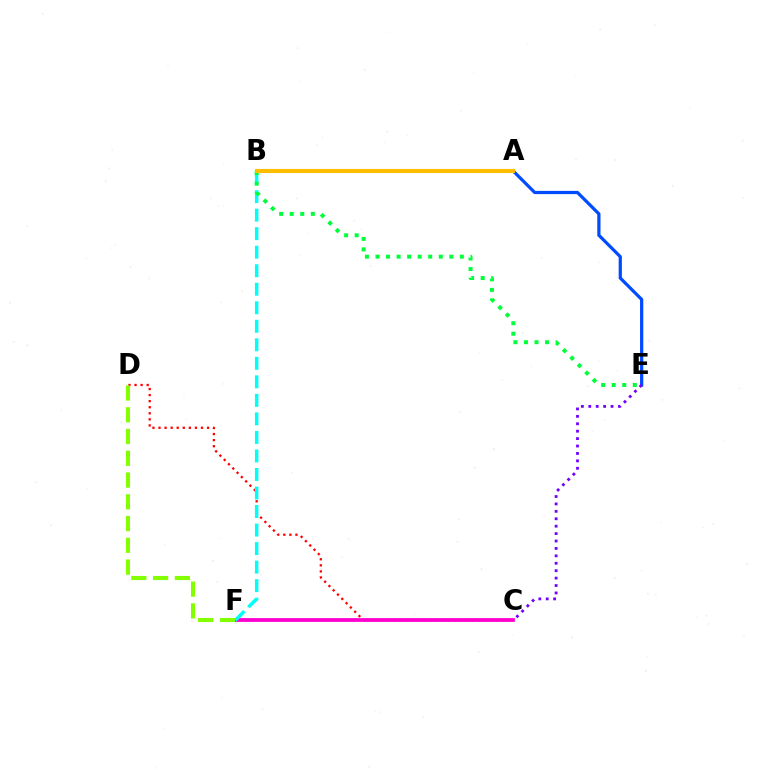{('C', 'D'): [{'color': '#ff0000', 'line_style': 'dotted', 'thickness': 1.65}], ('C', 'F'): [{'color': '#ff00cf', 'line_style': 'solid', 'thickness': 2.72}], ('B', 'F'): [{'color': '#00fff6', 'line_style': 'dashed', 'thickness': 2.52}], ('A', 'E'): [{'color': '#004bff', 'line_style': 'solid', 'thickness': 2.32}], ('D', 'F'): [{'color': '#84ff00', 'line_style': 'dashed', 'thickness': 2.96}], ('B', 'E'): [{'color': '#00ff39', 'line_style': 'dotted', 'thickness': 2.87}], ('A', 'B'): [{'color': '#ffbd00', 'line_style': 'solid', 'thickness': 2.96}], ('C', 'E'): [{'color': '#7200ff', 'line_style': 'dotted', 'thickness': 2.02}]}